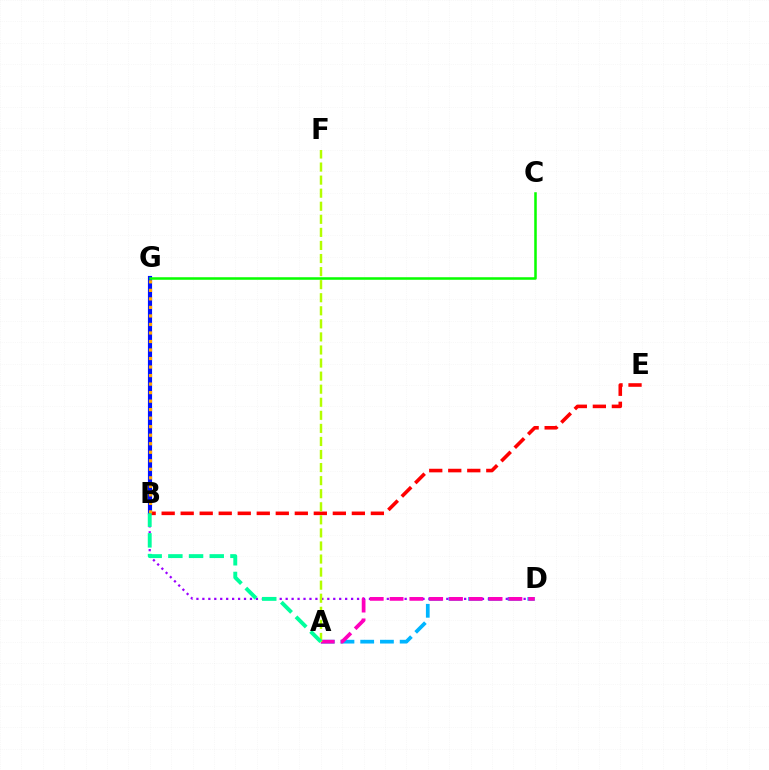{('A', 'D'): [{'color': '#00b5ff', 'line_style': 'dashed', 'thickness': 2.68}, {'color': '#ff00bd', 'line_style': 'dashed', 'thickness': 2.69}], ('B', 'D'): [{'color': '#9b00ff', 'line_style': 'dotted', 'thickness': 1.62}], ('B', 'G'): [{'color': '#0010ff', 'line_style': 'solid', 'thickness': 2.98}, {'color': '#ffa500', 'line_style': 'dotted', 'thickness': 2.31}], ('C', 'G'): [{'color': '#08ff00', 'line_style': 'solid', 'thickness': 1.82}], ('B', 'E'): [{'color': '#ff0000', 'line_style': 'dashed', 'thickness': 2.58}], ('A', 'F'): [{'color': '#b3ff00', 'line_style': 'dashed', 'thickness': 1.78}], ('A', 'B'): [{'color': '#00ff9d', 'line_style': 'dashed', 'thickness': 2.81}]}